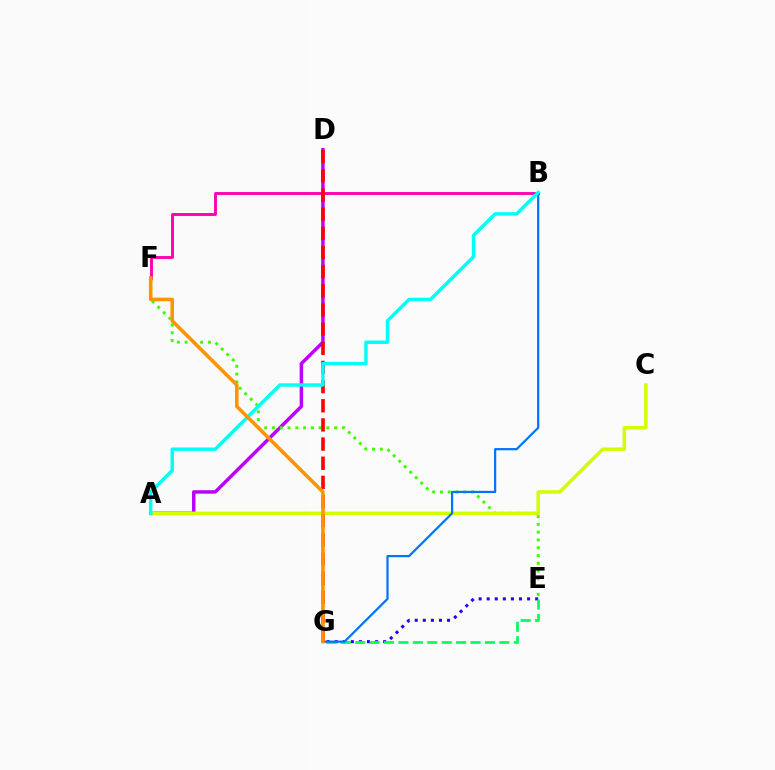{('A', 'D'): [{'color': '#b900ff', 'line_style': 'solid', 'thickness': 2.49}], ('E', 'G'): [{'color': '#2500ff', 'line_style': 'dotted', 'thickness': 2.19}, {'color': '#00ff5c', 'line_style': 'dashed', 'thickness': 1.96}], ('B', 'F'): [{'color': '#ff00ac', 'line_style': 'solid', 'thickness': 2.07}], ('E', 'F'): [{'color': '#3dff00', 'line_style': 'dotted', 'thickness': 2.11}], ('A', 'C'): [{'color': '#d1ff00', 'line_style': 'solid', 'thickness': 2.51}], ('B', 'G'): [{'color': '#0074ff', 'line_style': 'solid', 'thickness': 1.6}], ('D', 'G'): [{'color': '#ff0000', 'line_style': 'dashed', 'thickness': 2.6}], ('A', 'B'): [{'color': '#00fff6', 'line_style': 'solid', 'thickness': 2.48}], ('F', 'G'): [{'color': '#ff9400', 'line_style': 'solid', 'thickness': 2.58}]}